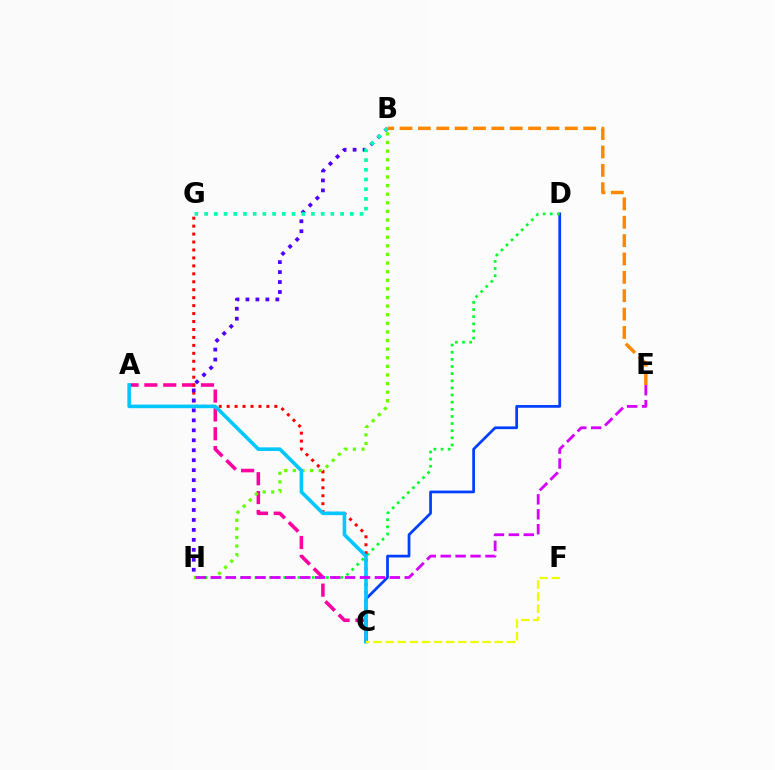{('C', 'D'): [{'color': '#003fff', 'line_style': 'solid', 'thickness': 1.96}], ('A', 'C'): [{'color': '#ff00a0', 'line_style': 'dashed', 'thickness': 2.56}, {'color': '#00c7ff', 'line_style': 'solid', 'thickness': 2.6}], ('D', 'H'): [{'color': '#00ff27', 'line_style': 'dotted', 'thickness': 1.94}], ('B', 'H'): [{'color': '#66ff00', 'line_style': 'dotted', 'thickness': 2.34}, {'color': '#4f00ff', 'line_style': 'dotted', 'thickness': 2.71}], ('C', 'G'): [{'color': '#ff0000', 'line_style': 'dotted', 'thickness': 2.16}], ('B', 'G'): [{'color': '#00ffaf', 'line_style': 'dotted', 'thickness': 2.64}], ('B', 'E'): [{'color': '#ff8800', 'line_style': 'dashed', 'thickness': 2.49}], ('C', 'F'): [{'color': '#eeff00', 'line_style': 'dashed', 'thickness': 1.65}], ('E', 'H'): [{'color': '#d600ff', 'line_style': 'dashed', 'thickness': 2.03}]}